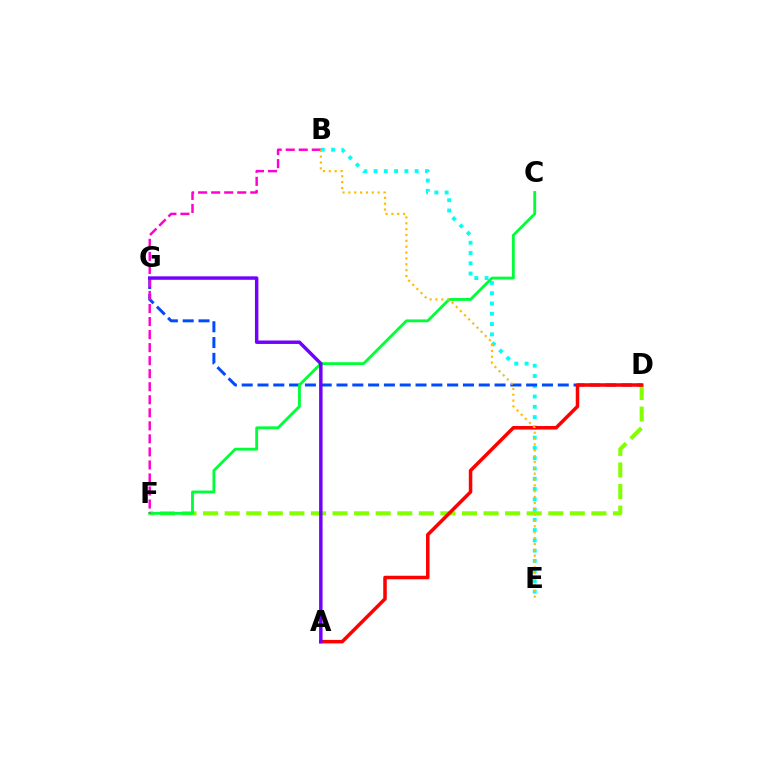{('D', 'F'): [{'color': '#84ff00', 'line_style': 'dashed', 'thickness': 2.93}], ('B', 'E'): [{'color': '#00fff6', 'line_style': 'dotted', 'thickness': 2.79}, {'color': '#ffbd00', 'line_style': 'dotted', 'thickness': 1.59}], ('D', 'G'): [{'color': '#004bff', 'line_style': 'dashed', 'thickness': 2.15}], ('C', 'F'): [{'color': '#00ff39', 'line_style': 'solid', 'thickness': 2.05}], ('B', 'F'): [{'color': '#ff00cf', 'line_style': 'dashed', 'thickness': 1.77}], ('A', 'D'): [{'color': '#ff0000', 'line_style': 'solid', 'thickness': 2.53}], ('A', 'G'): [{'color': '#7200ff', 'line_style': 'solid', 'thickness': 2.49}]}